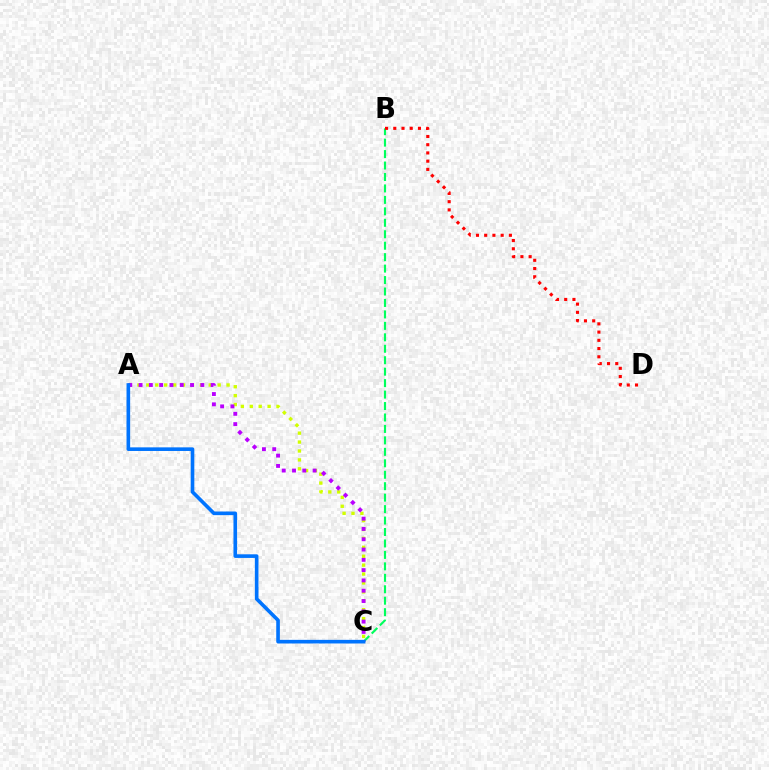{('A', 'C'): [{'color': '#d1ff00', 'line_style': 'dotted', 'thickness': 2.42}, {'color': '#b900ff', 'line_style': 'dotted', 'thickness': 2.8}, {'color': '#0074ff', 'line_style': 'solid', 'thickness': 2.61}], ('B', 'C'): [{'color': '#00ff5c', 'line_style': 'dashed', 'thickness': 1.56}], ('B', 'D'): [{'color': '#ff0000', 'line_style': 'dotted', 'thickness': 2.24}]}